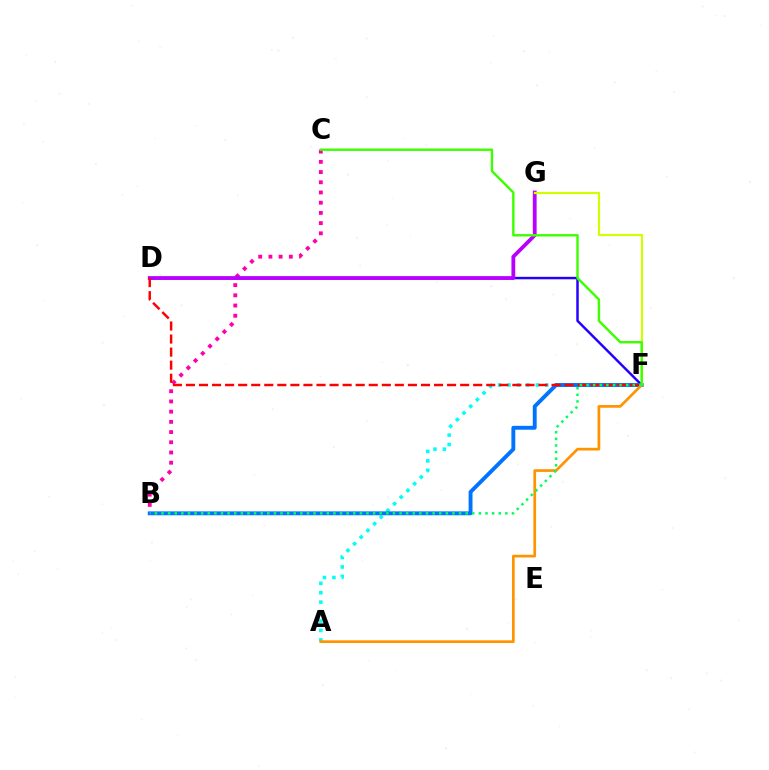{('A', 'F'): [{'color': '#00fff6', 'line_style': 'dotted', 'thickness': 2.56}, {'color': '#ff9400', 'line_style': 'solid', 'thickness': 1.96}], ('B', 'C'): [{'color': '#ff00ac', 'line_style': 'dotted', 'thickness': 2.77}], ('D', 'F'): [{'color': '#2500ff', 'line_style': 'solid', 'thickness': 1.78}, {'color': '#ff0000', 'line_style': 'dashed', 'thickness': 1.77}], ('B', 'F'): [{'color': '#0074ff', 'line_style': 'solid', 'thickness': 2.8}, {'color': '#00ff5c', 'line_style': 'dotted', 'thickness': 1.8}], ('D', 'G'): [{'color': '#b900ff', 'line_style': 'solid', 'thickness': 2.73}], ('F', 'G'): [{'color': '#d1ff00', 'line_style': 'solid', 'thickness': 1.58}], ('C', 'F'): [{'color': '#3dff00', 'line_style': 'solid', 'thickness': 1.74}]}